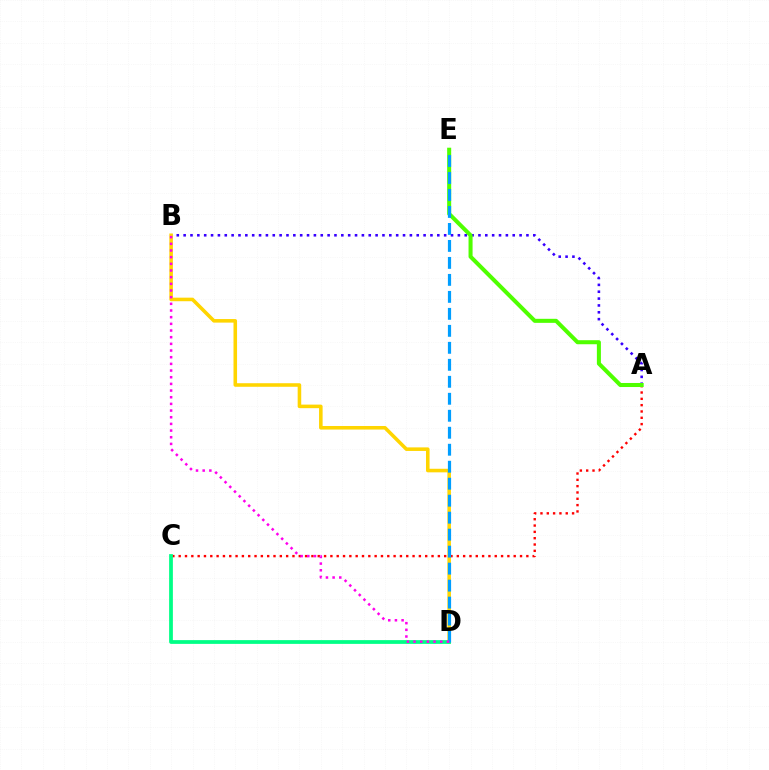{('A', 'B'): [{'color': '#3700ff', 'line_style': 'dotted', 'thickness': 1.86}], ('A', 'C'): [{'color': '#ff0000', 'line_style': 'dotted', 'thickness': 1.72}], ('B', 'D'): [{'color': '#ffd500', 'line_style': 'solid', 'thickness': 2.56}, {'color': '#ff00ed', 'line_style': 'dotted', 'thickness': 1.81}], ('C', 'D'): [{'color': '#00ff86', 'line_style': 'solid', 'thickness': 2.7}], ('A', 'E'): [{'color': '#4fff00', 'line_style': 'solid', 'thickness': 2.91}], ('D', 'E'): [{'color': '#009eff', 'line_style': 'dashed', 'thickness': 2.31}]}